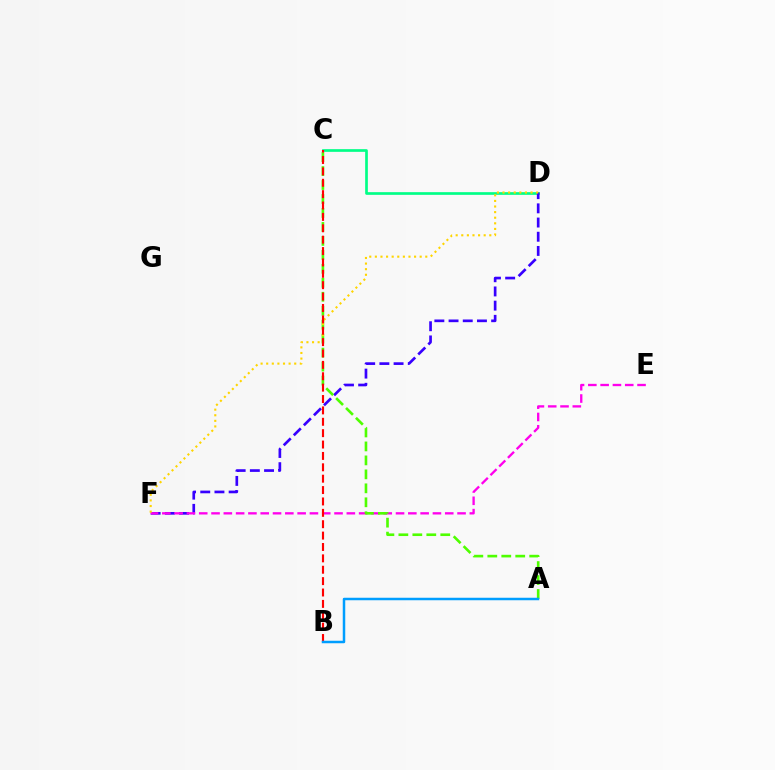{('C', 'D'): [{'color': '#00ff86', 'line_style': 'solid', 'thickness': 1.93}], ('D', 'F'): [{'color': '#3700ff', 'line_style': 'dashed', 'thickness': 1.93}, {'color': '#ffd500', 'line_style': 'dotted', 'thickness': 1.52}], ('E', 'F'): [{'color': '#ff00ed', 'line_style': 'dashed', 'thickness': 1.67}], ('A', 'C'): [{'color': '#4fff00', 'line_style': 'dashed', 'thickness': 1.9}], ('B', 'C'): [{'color': '#ff0000', 'line_style': 'dashed', 'thickness': 1.55}], ('A', 'B'): [{'color': '#009eff', 'line_style': 'solid', 'thickness': 1.79}]}